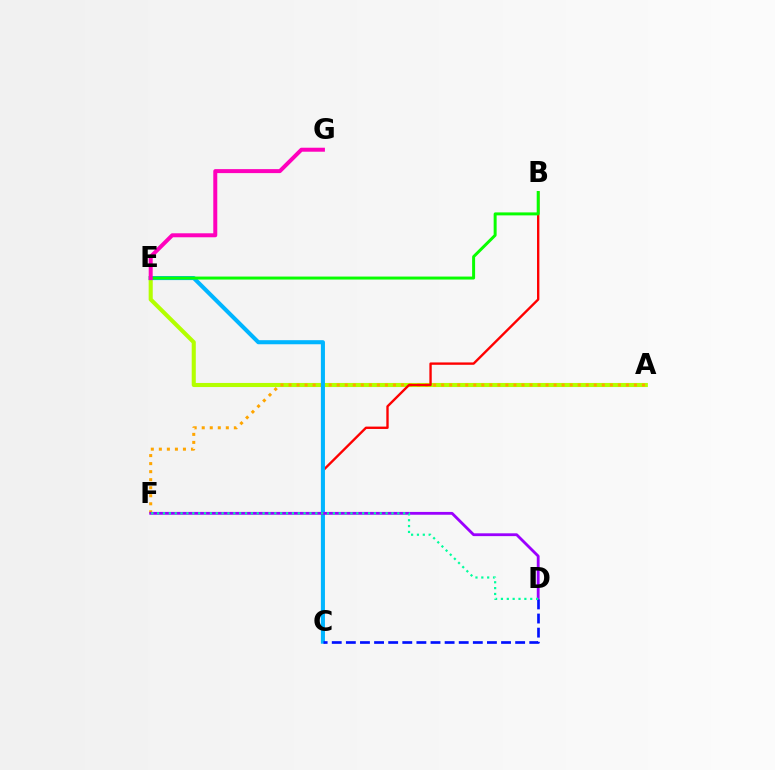{('A', 'E'): [{'color': '#b3ff00', 'line_style': 'solid', 'thickness': 2.94}], ('A', 'F'): [{'color': '#ffa500', 'line_style': 'dotted', 'thickness': 2.18}], ('B', 'C'): [{'color': '#ff0000', 'line_style': 'solid', 'thickness': 1.7}], ('C', 'E'): [{'color': '#00b5ff', 'line_style': 'solid', 'thickness': 2.93}], ('D', 'F'): [{'color': '#9b00ff', 'line_style': 'solid', 'thickness': 2.03}, {'color': '#00ff9d', 'line_style': 'dotted', 'thickness': 1.59}], ('B', 'E'): [{'color': '#08ff00', 'line_style': 'solid', 'thickness': 2.14}], ('C', 'D'): [{'color': '#0010ff', 'line_style': 'dashed', 'thickness': 1.92}], ('E', 'G'): [{'color': '#ff00bd', 'line_style': 'solid', 'thickness': 2.87}]}